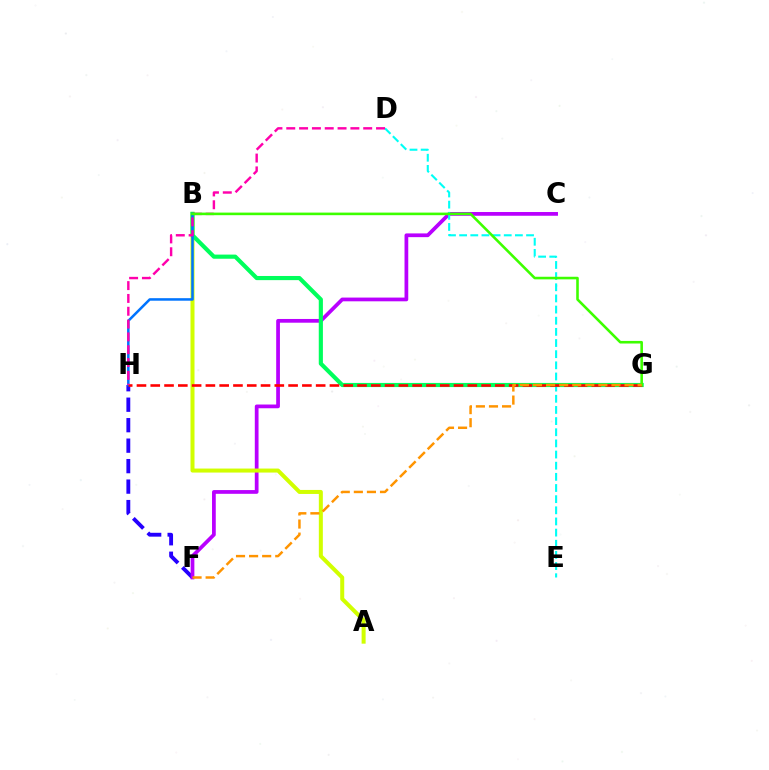{('F', 'H'): [{'color': '#2500ff', 'line_style': 'dashed', 'thickness': 2.78}], ('C', 'F'): [{'color': '#b900ff', 'line_style': 'solid', 'thickness': 2.69}], ('A', 'B'): [{'color': '#d1ff00', 'line_style': 'solid', 'thickness': 2.89}], ('D', 'E'): [{'color': '#00fff6', 'line_style': 'dashed', 'thickness': 1.51}], ('B', 'G'): [{'color': '#00ff5c', 'line_style': 'solid', 'thickness': 2.99}, {'color': '#3dff00', 'line_style': 'solid', 'thickness': 1.86}], ('B', 'H'): [{'color': '#0074ff', 'line_style': 'solid', 'thickness': 1.82}], ('G', 'H'): [{'color': '#ff0000', 'line_style': 'dashed', 'thickness': 1.87}], ('D', 'H'): [{'color': '#ff00ac', 'line_style': 'dashed', 'thickness': 1.74}], ('F', 'G'): [{'color': '#ff9400', 'line_style': 'dashed', 'thickness': 1.78}]}